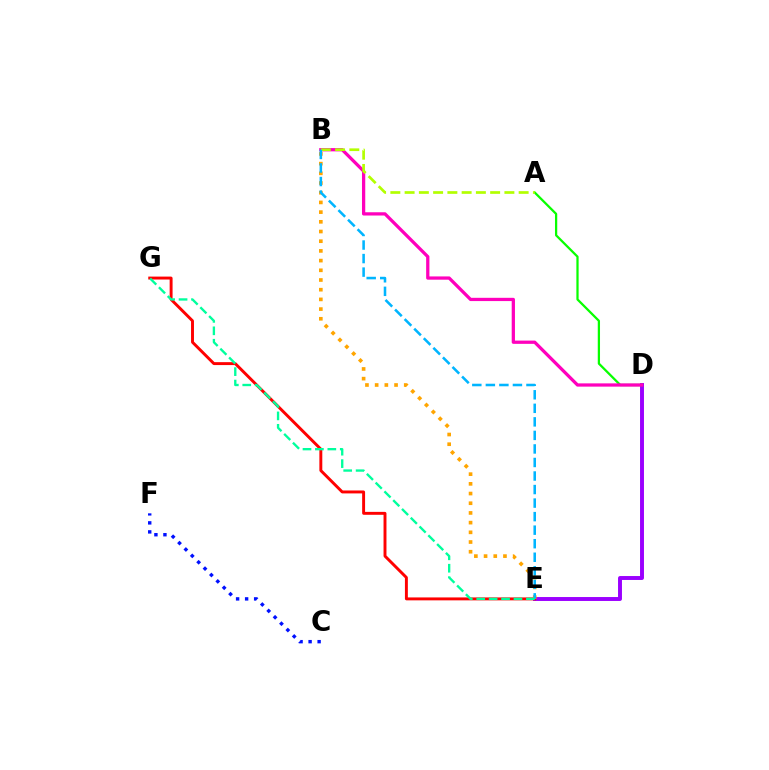{('D', 'E'): [{'color': '#9b00ff', 'line_style': 'solid', 'thickness': 2.83}], ('C', 'F'): [{'color': '#0010ff', 'line_style': 'dotted', 'thickness': 2.45}], ('A', 'D'): [{'color': '#08ff00', 'line_style': 'solid', 'thickness': 1.62}], ('E', 'G'): [{'color': '#ff0000', 'line_style': 'solid', 'thickness': 2.11}, {'color': '#00ff9d', 'line_style': 'dashed', 'thickness': 1.69}], ('B', 'E'): [{'color': '#ffa500', 'line_style': 'dotted', 'thickness': 2.63}, {'color': '#00b5ff', 'line_style': 'dashed', 'thickness': 1.84}], ('B', 'D'): [{'color': '#ff00bd', 'line_style': 'solid', 'thickness': 2.35}], ('A', 'B'): [{'color': '#b3ff00', 'line_style': 'dashed', 'thickness': 1.94}]}